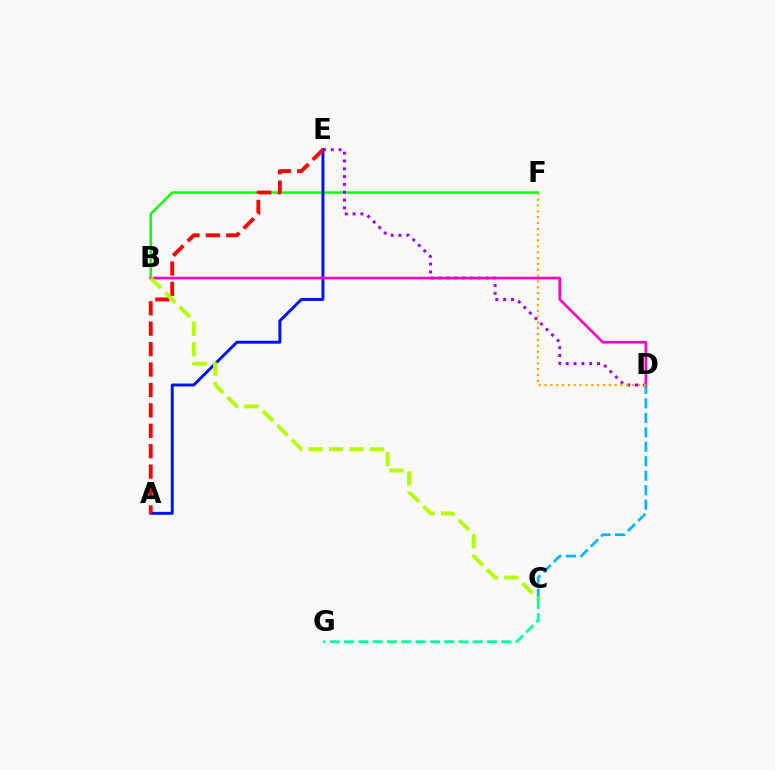{('C', 'D'): [{'color': '#00b5ff', 'line_style': 'dashed', 'thickness': 1.97}], ('B', 'F'): [{'color': '#08ff00', 'line_style': 'solid', 'thickness': 1.71}], ('D', 'E'): [{'color': '#9b00ff', 'line_style': 'dotted', 'thickness': 2.12}], ('A', 'E'): [{'color': '#0010ff', 'line_style': 'solid', 'thickness': 2.12}, {'color': '#ff0000', 'line_style': 'dashed', 'thickness': 2.77}], ('B', 'D'): [{'color': '#ff00bd', 'line_style': 'solid', 'thickness': 1.88}], ('B', 'C'): [{'color': '#b3ff00', 'line_style': 'dashed', 'thickness': 2.78}], ('D', 'F'): [{'color': '#ffa500', 'line_style': 'dotted', 'thickness': 1.59}], ('C', 'G'): [{'color': '#00ff9d', 'line_style': 'dashed', 'thickness': 1.94}]}